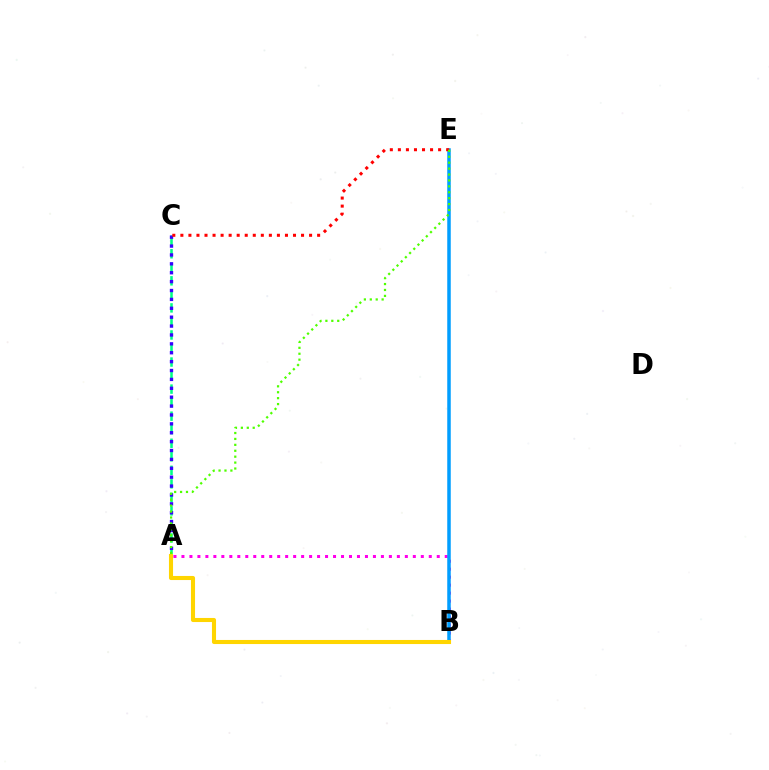{('A', 'C'): [{'color': '#00ff86', 'line_style': 'dashed', 'thickness': 1.84}, {'color': '#3700ff', 'line_style': 'dotted', 'thickness': 2.42}], ('A', 'B'): [{'color': '#ff00ed', 'line_style': 'dotted', 'thickness': 2.17}, {'color': '#ffd500', 'line_style': 'solid', 'thickness': 2.94}], ('B', 'E'): [{'color': '#009eff', 'line_style': 'solid', 'thickness': 2.52}], ('C', 'E'): [{'color': '#ff0000', 'line_style': 'dotted', 'thickness': 2.19}], ('A', 'E'): [{'color': '#4fff00', 'line_style': 'dotted', 'thickness': 1.61}]}